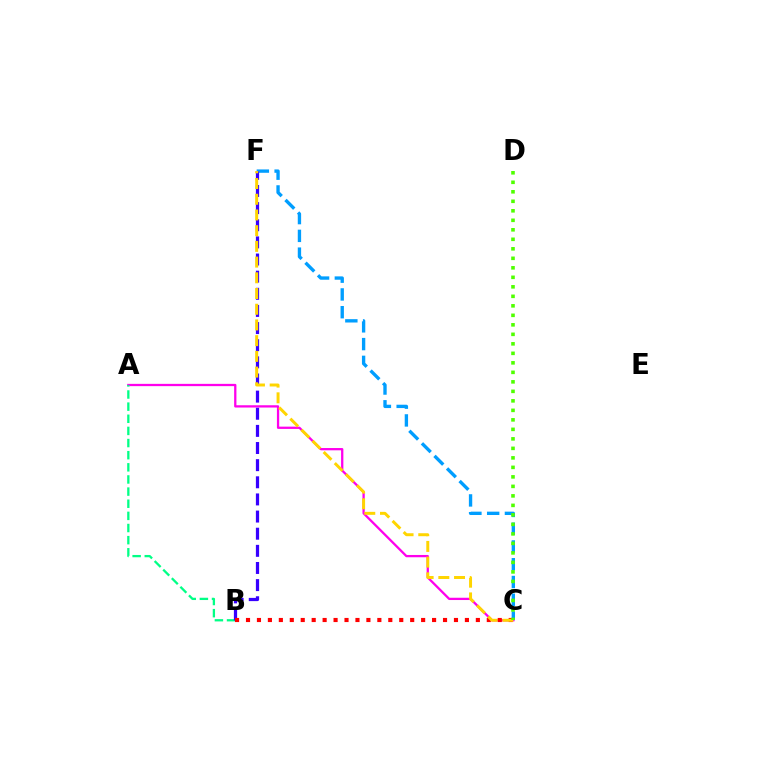{('C', 'F'): [{'color': '#009eff', 'line_style': 'dashed', 'thickness': 2.41}, {'color': '#ffd500', 'line_style': 'dashed', 'thickness': 2.13}], ('A', 'C'): [{'color': '#ff00ed', 'line_style': 'solid', 'thickness': 1.64}], ('A', 'B'): [{'color': '#00ff86', 'line_style': 'dashed', 'thickness': 1.65}], ('B', 'F'): [{'color': '#3700ff', 'line_style': 'dashed', 'thickness': 2.33}], ('B', 'C'): [{'color': '#ff0000', 'line_style': 'dotted', 'thickness': 2.97}], ('C', 'D'): [{'color': '#4fff00', 'line_style': 'dotted', 'thickness': 2.58}]}